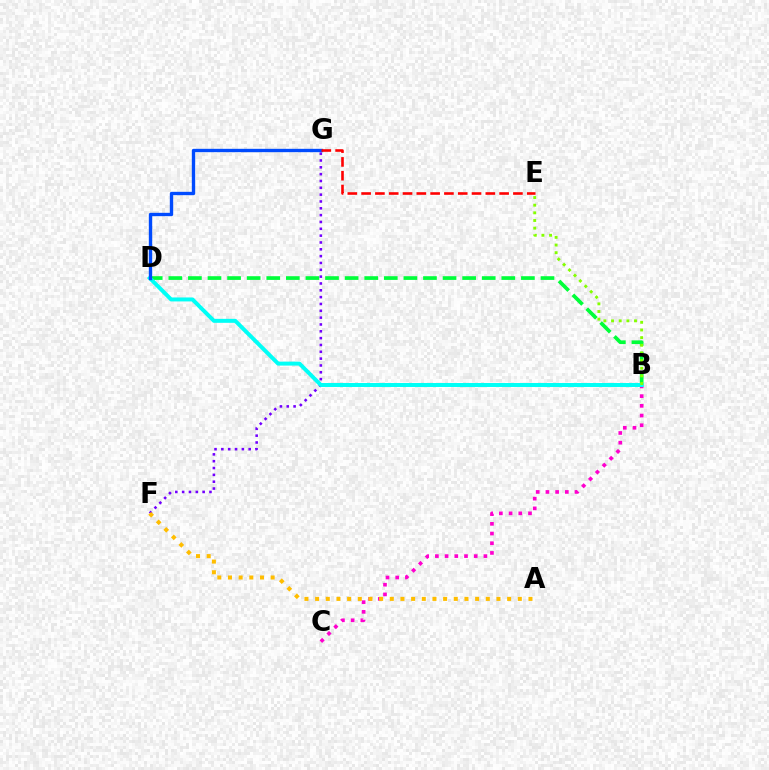{('B', 'D'): [{'color': '#00ff39', 'line_style': 'dashed', 'thickness': 2.66}, {'color': '#00fff6', 'line_style': 'solid', 'thickness': 2.86}], ('F', 'G'): [{'color': '#7200ff', 'line_style': 'dotted', 'thickness': 1.86}], ('B', 'C'): [{'color': '#ff00cf', 'line_style': 'dotted', 'thickness': 2.64}], ('A', 'F'): [{'color': '#ffbd00', 'line_style': 'dotted', 'thickness': 2.9}], ('B', 'E'): [{'color': '#84ff00', 'line_style': 'dotted', 'thickness': 2.08}], ('D', 'G'): [{'color': '#004bff', 'line_style': 'solid', 'thickness': 2.42}], ('E', 'G'): [{'color': '#ff0000', 'line_style': 'dashed', 'thickness': 1.87}]}